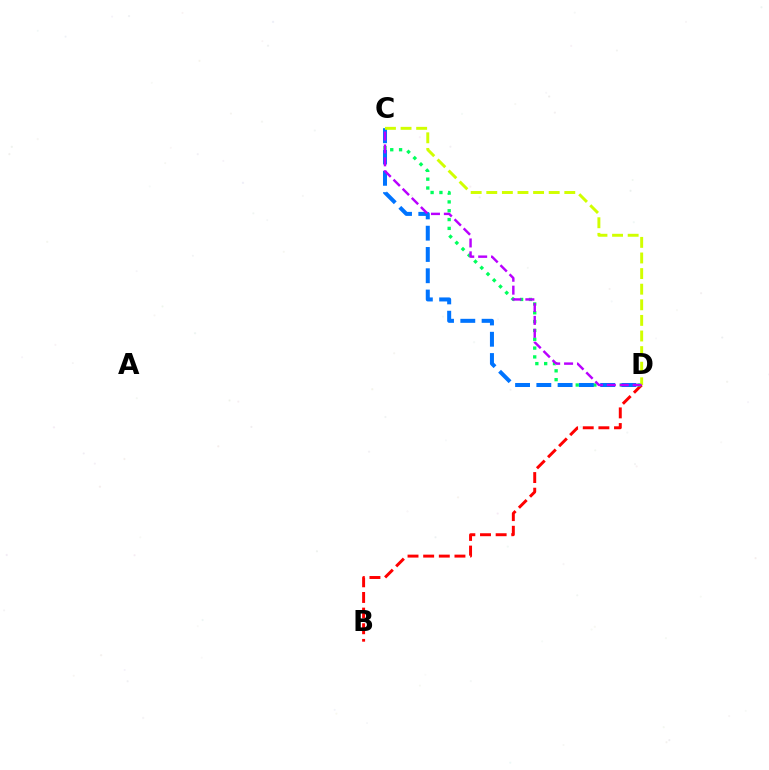{('B', 'D'): [{'color': '#ff0000', 'line_style': 'dashed', 'thickness': 2.13}], ('C', 'D'): [{'color': '#00ff5c', 'line_style': 'dotted', 'thickness': 2.4}, {'color': '#0074ff', 'line_style': 'dashed', 'thickness': 2.89}, {'color': '#d1ff00', 'line_style': 'dashed', 'thickness': 2.12}, {'color': '#b900ff', 'line_style': 'dashed', 'thickness': 1.75}]}